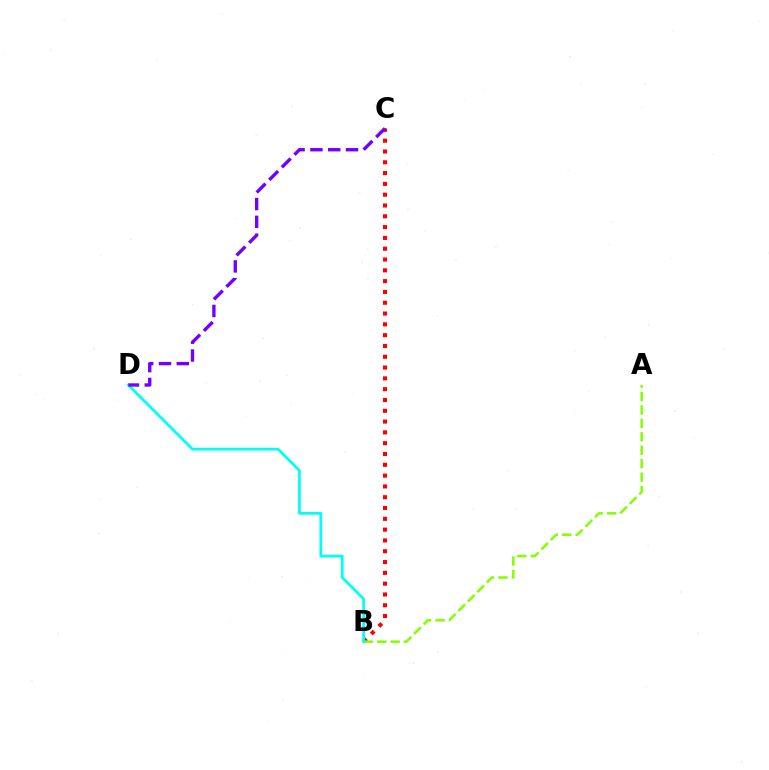{('B', 'C'): [{'color': '#ff0000', 'line_style': 'dotted', 'thickness': 2.94}], ('A', 'B'): [{'color': '#84ff00', 'line_style': 'dashed', 'thickness': 1.82}], ('B', 'D'): [{'color': '#00fff6', 'line_style': 'solid', 'thickness': 1.98}], ('C', 'D'): [{'color': '#7200ff', 'line_style': 'dashed', 'thickness': 2.42}]}